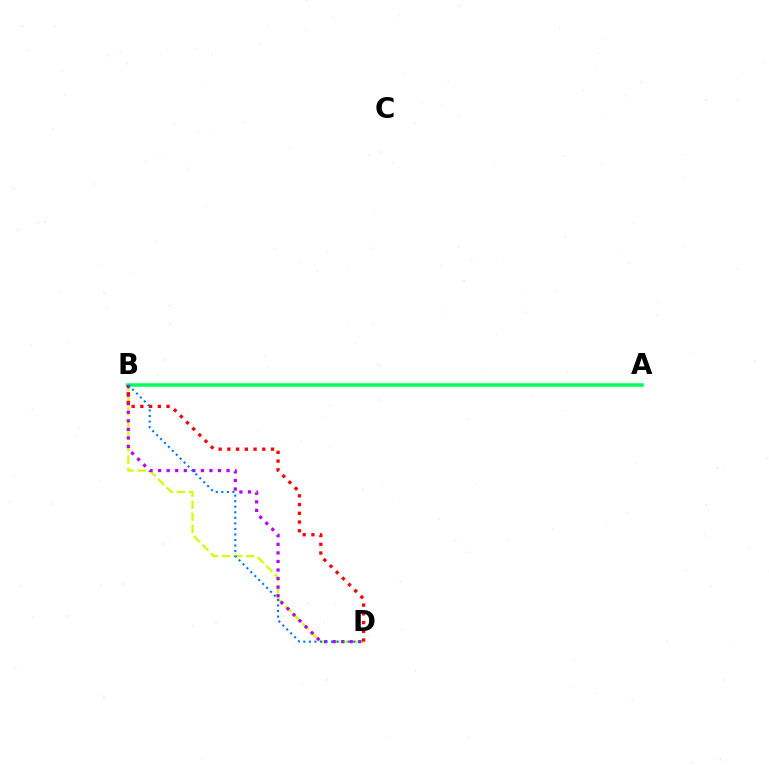{('A', 'B'): [{'color': '#00ff5c', 'line_style': 'solid', 'thickness': 2.54}], ('B', 'D'): [{'color': '#d1ff00', 'line_style': 'dashed', 'thickness': 1.64}, {'color': '#b900ff', 'line_style': 'dotted', 'thickness': 2.33}, {'color': '#ff0000', 'line_style': 'dotted', 'thickness': 2.37}, {'color': '#0074ff', 'line_style': 'dotted', 'thickness': 1.51}]}